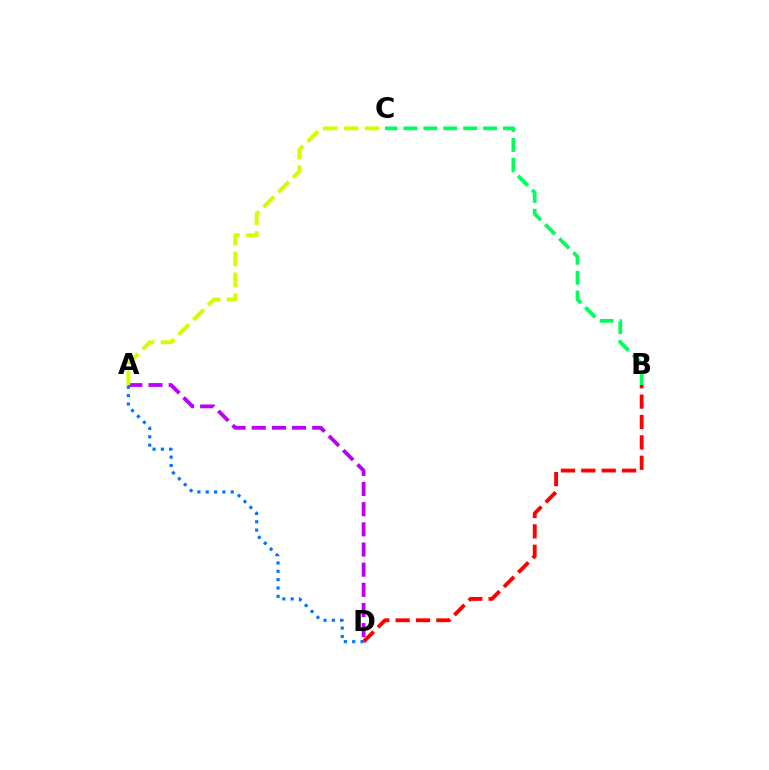{('A', 'D'): [{'color': '#b900ff', 'line_style': 'dashed', 'thickness': 2.74}, {'color': '#0074ff', 'line_style': 'dotted', 'thickness': 2.27}], ('B', 'C'): [{'color': '#00ff5c', 'line_style': 'dashed', 'thickness': 2.71}], ('A', 'C'): [{'color': '#d1ff00', 'line_style': 'dashed', 'thickness': 2.84}], ('B', 'D'): [{'color': '#ff0000', 'line_style': 'dashed', 'thickness': 2.77}]}